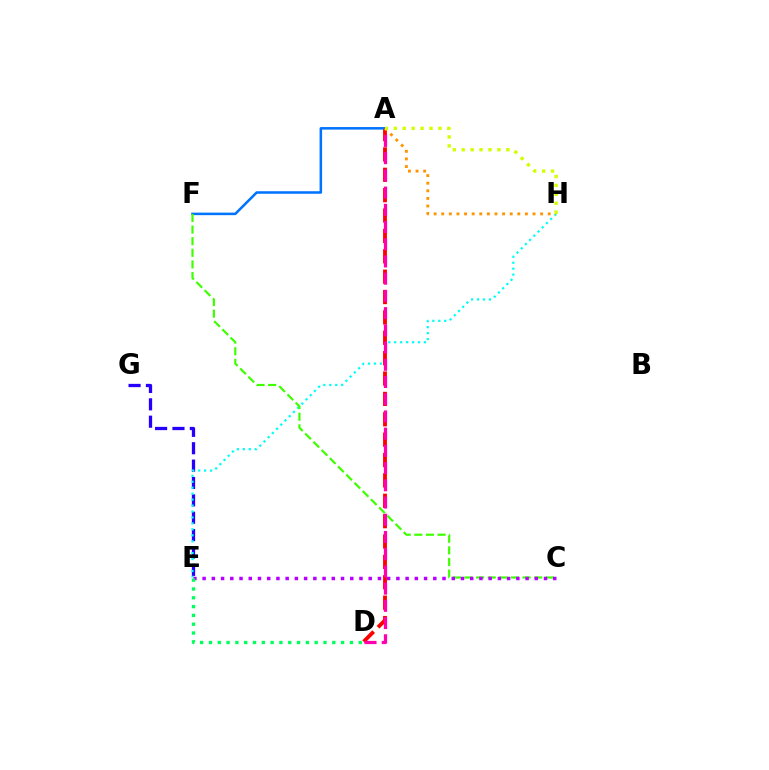{('E', 'G'): [{'color': '#2500ff', 'line_style': 'dashed', 'thickness': 2.36}], ('E', 'H'): [{'color': '#00fff6', 'line_style': 'dotted', 'thickness': 1.62}], ('A', 'D'): [{'color': '#ff0000', 'line_style': 'dashed', 'thickness': 2.77}, {'color': '#ff00ac', 'line_style': 'dashed', 'thickness': 2.34}], ('A', 'F'): [{'color': '#0074ff', 'line_style': 'solid', 'thickness': 1.83}], ('C', 'F'): [{'color': '#3dff00', 'line_style': 'dashed', 'thickness': 1.58}], ('C', 'E'): [{'color': '#b900ff', 'line_style': 'dotted', 'thickness': 2.51}], ('A', 'H'): [{'color': '#ff9400', 'line_style': 'dotted', 'thickness': 2.07}, {'color': '#d1ff00', 'line_style': 'dotted', 'thickness': 2.43}], ('D', 'E'): [{'color': '#00ff5c', 'line_style': 'dotted', 'thickness': 2.39}]}